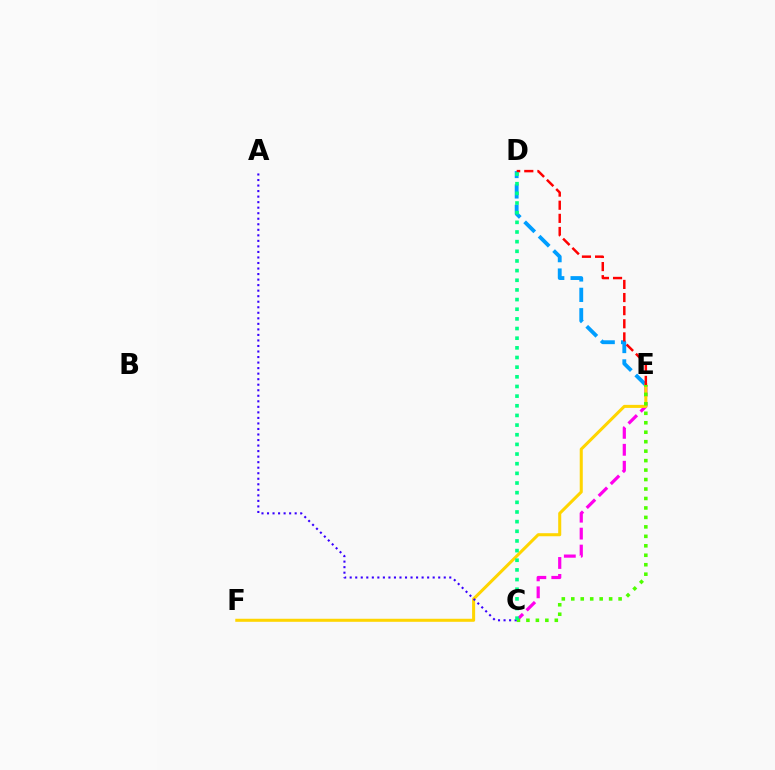{('D', 'E'): [{'color': '#009eff', 'line_style': 'dashed', 'thickness': 2.77}, {'color': '#ff0000', 'line_style': 'dashed', 'thickness': 1.78}], ('C', 'E'): [{'color': '#ff00ed', 'line_style': 'dashed', 'thickness': 2.3}, {'color': '#4fff00', 'line_style': 'dotted', 'thickness': 2.57}], ('E', 'F'): [{'color': '#ffd500', 'line_style': 'solid', 'thickness': 2.19}], ('A', 'C'): [{'color': '#3700ff', 'line_style': 'dotted', 'thickness': 1.5}], ('C', 'D'): [{'color': '#00ff86', 'line_style': 'dotted', 'thickness': 2.62}]}